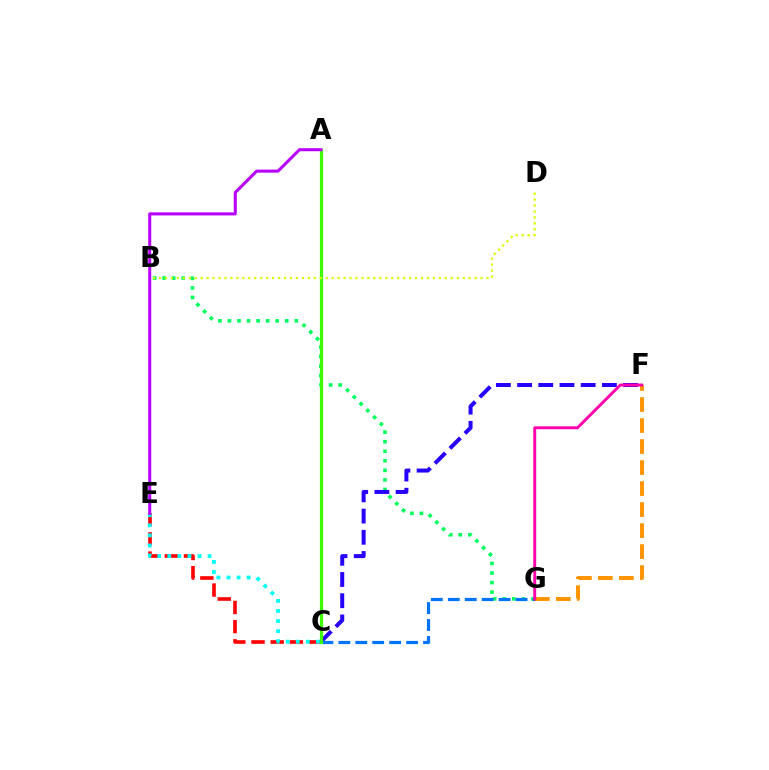{('C', 'E'): [{'color': '#ff0000', 'line_style': 'dashed', 'thickness': 2.61}, {'color': '#00fff6', 'line_style': 'dotted', 'thickness': 2.74}], ('B', 'G'): [{'color': '#00ff5c', 'line_style': 'dotted', 'thickness': 2.6}], ('C', 'F'): [{'color': '#2500ff', 'line_style': 'dashed', 'thickness': 2.88}], ('C', 'G'): [{'color': '#0074ff', 'line_style': 'dashed', 'thickness': 2.3}], ('A', 'C'): [{'color': '#3dff00', 'line_style': 'solid', 'thickness': 2.32}], ('B', 'D'): [{'color': '#d1ff00', 'line_style': 'dotted', 'thickness': 1.62}], ('A', 'E'): [{'color': '#b900ff', 'line_style': 'solid', 'thickness': 2.2}], ('F', 'G'): [{'color': '#ff9400', 'line_style': 'dashed', 'thickness': 2.85}, {'color': '#ff00ac', 'line_style': 'solid', 'thickness': 2.1}]}